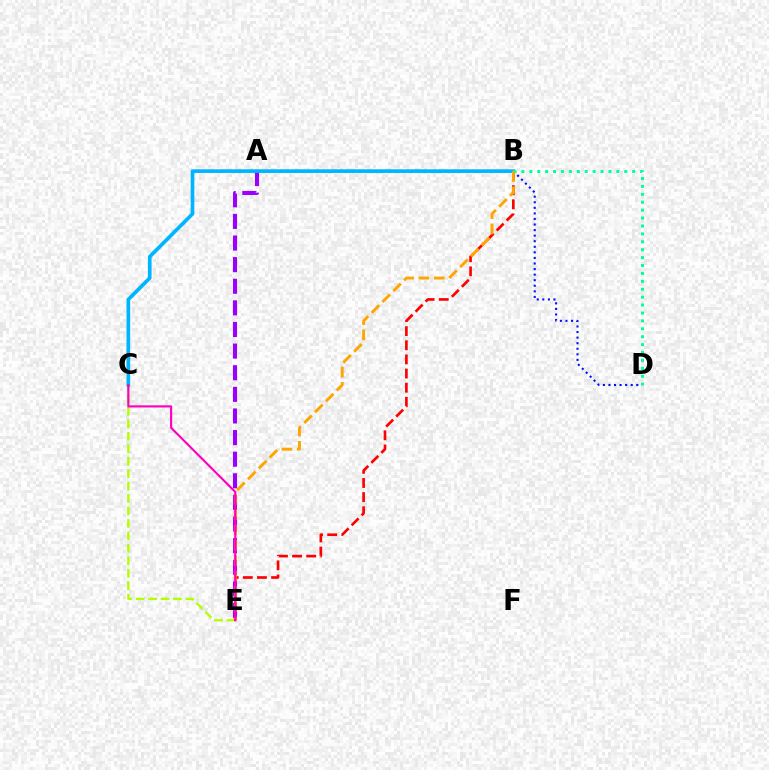{('A', 'B'): [{'color': '#08ff00', 'line_style': 'dotted', 'thickness': 1.97}], ('B', 'D'): [{'color': '#0010ff', 'line_style': 'dotted', 'thickness': 1.51}, {'color': '#00ff9d', 'line_style': 'dotted', 'thickness': 2.15}], ('C', 'E'): [{'color': '#b3ff00', 'line_style': 'dashed', 'thickness': 1.69}, {'color': '#ff00bd', 'line_style': 'solid', 'thickness': 1.53}], ('B', 'E'): [{'color': '#ff0000', 'line_style': 'dashed', 'thickness': 1.92}, {'color': '#ffa500', 'line_style': 'dashed', 'thickness': 2.08}], ('A', 'E'): [{'color': '#9b00ff', 'line_style': 'dashed', 'thickness': 2.94}], ('B', 'C'): [{'color': '#00b5ff', 'line_style': 'solid', 'thickness': 2.64}]}